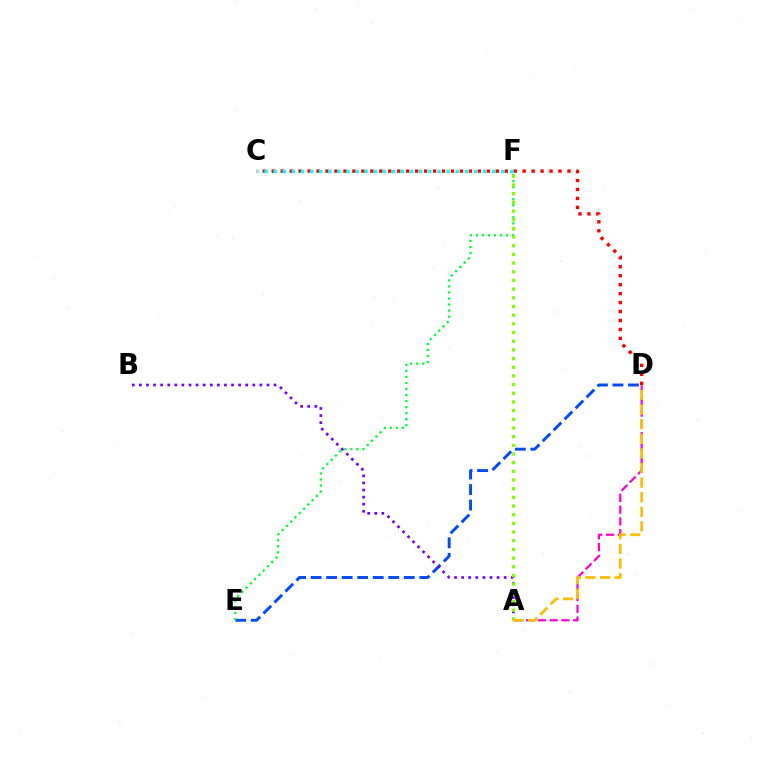{('C', 'D'): [{'color': '#ff0000', 'line_style': 'dotted', 'thickness': 2.43}], ('C', 'F'): [{'color': '#00fff6', 'line_style': 'dotted', 'thickness': 2.47}], ('D', 'E'): [{'color': '#004bff', 'line_style': 'dashed', 'thickness': 2.11}], ('E', 'F'): [{'color': '#00ff39', 'line_style': 'dotted', 'thickness': 1.64}], ('A', 'B'): [{'color': '#7200ff', 'line_style': 'dotted', 'thickness': 1.93}], ('A', 'D'): [{'color': '#ff00cf', 'line_style': 'dashed', 'thickness': 1.6}, {'color': '#ffbd00', 'line_style': 'dashed', 'thickness': 1.98}], ('A', 'F'): [{'color': '#84ff00', 'line_style': 'dotted', 'thickness': 2.36}]}